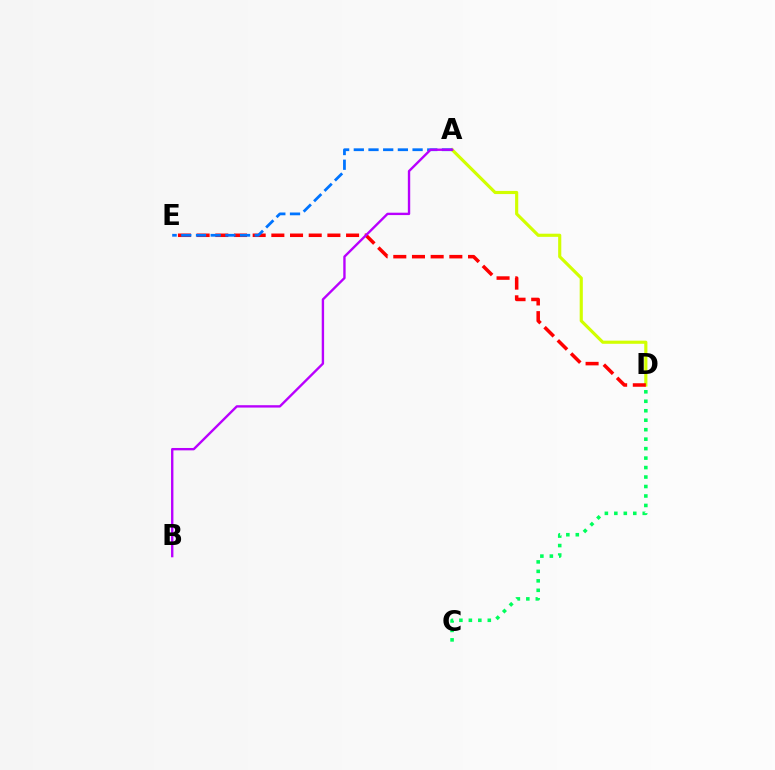{('A', 'D'): [{'color': '#d1ff00', 'line_style': 'solid', 'thickness': 2.26}], ('C', 'D'): [{'color': '#00ff5c', 'line_style': 'dotted', 'thickness': 2.57}], ('D', 'E'): [{'color': '#ff0000', 'line_style': 'dashed', 'thickness': 2.54}], ('A', 'E'): [{'color': '#0074ff', 'line_style': 'dashed', 'thickness': 2.0}], ('A', 'B'): [{'color': '#b900ff', 'line_style': 'solid', 'thickness': 1.71}]}